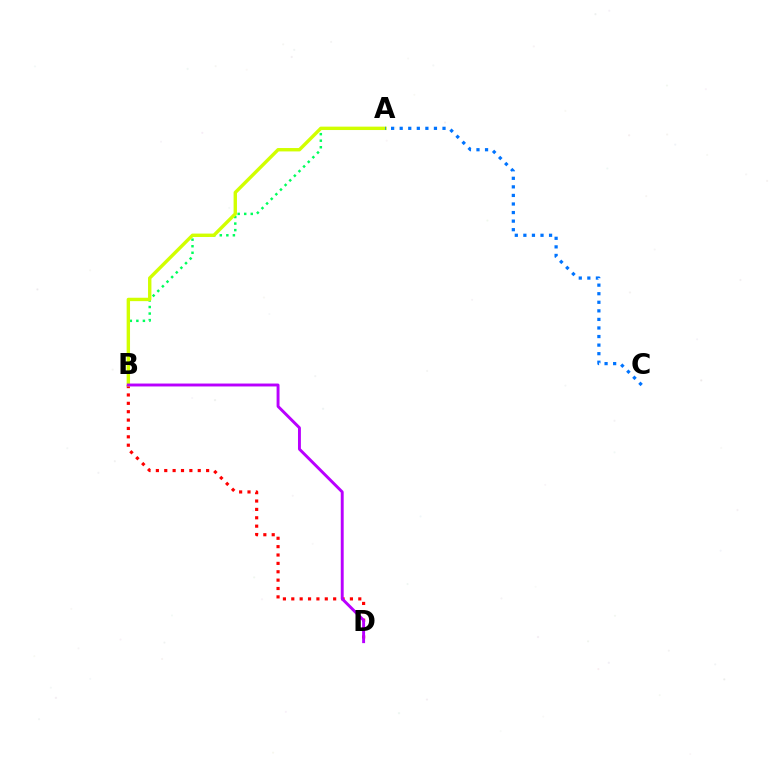{('B', 'D'): [{'color': '#ff0000', 'line_style': 'dotted', 'thickness': 2.28}, {'color': '#b900ff', 'line_style': 'solid', 'thickness': 2.1}], ('A', 'B'): [{'color': '#00ff5c', 'line_style': 'dotted', 'thickness': 1.78}, {'color': '#d1ff00', 'line_style': 'solid', 'thickness': 2.44}], ('A', 'C'): [{'color': '#0074ff', 'line_style': 'dotted', 'thickness': 2.33}]}